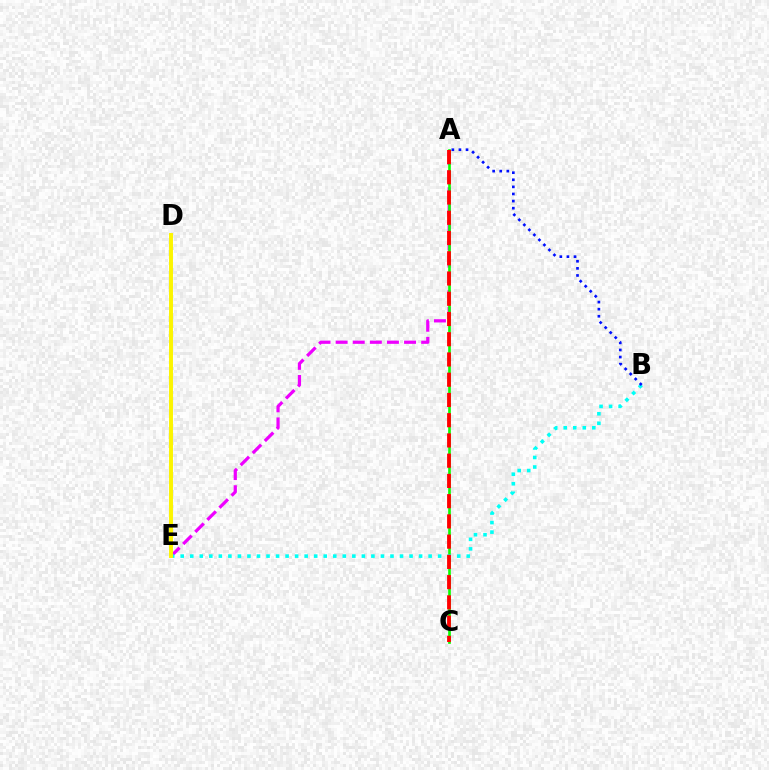{('A', 'E'): [{'color': '#ee00ff', 'line_style': 'dashed', 'thickness': 2.32}], ('A', 'C'): [{'color': '#08ff00', 'line_style': 'solid', 'thickness': 1.9}, {'color': '#ff0000', 'line_style': 'dashed', 'thickness': 2.75}], ('B', 'E'): [{'color': '#00fff6', 'line_style': 'dotted', 'thickness': 2.59}], ('A', 'B'): [{'color': '#0010ff', 'line_style': 'dotted', 'thickness': 1.93}], ('D', 'E'): [{'color': '#fcf500', 'line_style': 'solid', 'thickness': 2.84}]}